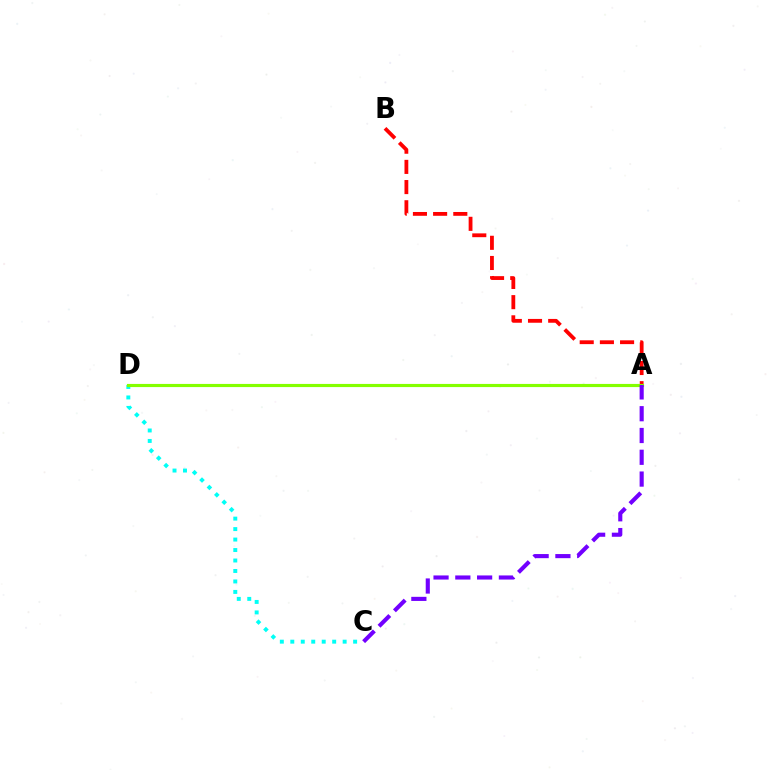{('C', 'D'): [{'color': '#00fff6', 'line_style': 'dotted', 'thickness': 2.84}], ('A', 'B'): [{'color': '#ff0000', 'line_style': 'dashed', 'thickness': 2.74}], ('A', 'D'): [{'color': '#84ff00', 'line_style': 'solid', 'thickness': 2.27}], ('A', 'C'): [{'color': '#7200ff', 'line_style': 'dashed', 'thickness': 2.96}]}